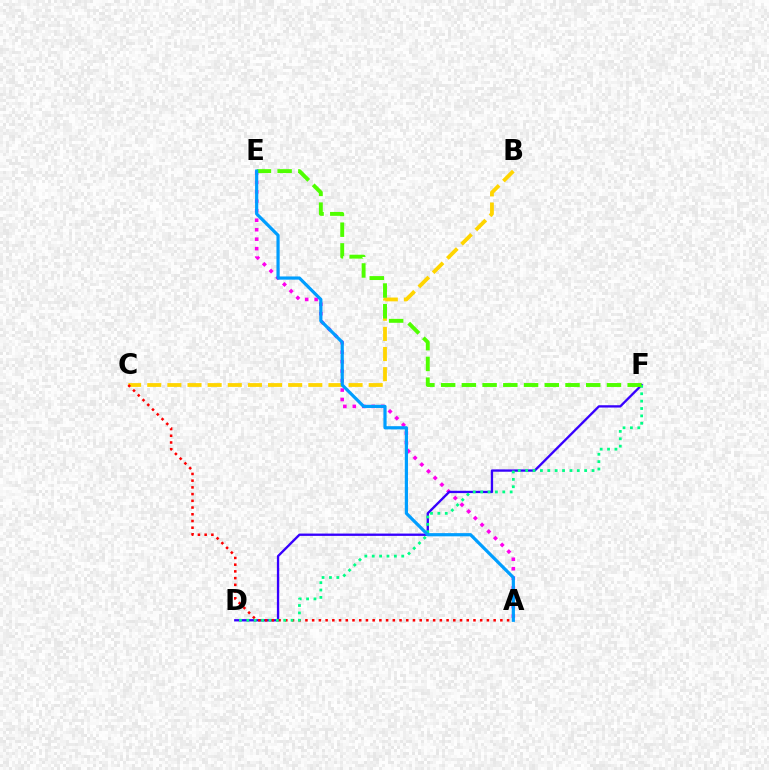{('B', 'C'): [{'color': '#ffd500', 'line_style': 'dashed', 'thickness': 2.73}], ('A', 'E'): [{'color': '#ff00ed', 'line_style': 'dotted', 'thickness': 2.57}, {'color': '#009eff', 'line_style': 'solid', 'thickness': 2.3}], ('D', 'F'): [{'color': '#3700ff', 'line_style': 'solid', 'thickness': 1.67}, {'color': '#00ff86', 'line_style': 'dotted', 'thickness': 2.0}], ('A', 'C'): [{'color': '#ff0000', 'line_style': 'dotted', 'thickness': 1.83}], ('E', 'F'): [{'color': '#4fff00', 'line_style': 'dashed', 'thickness': 2.82}]}